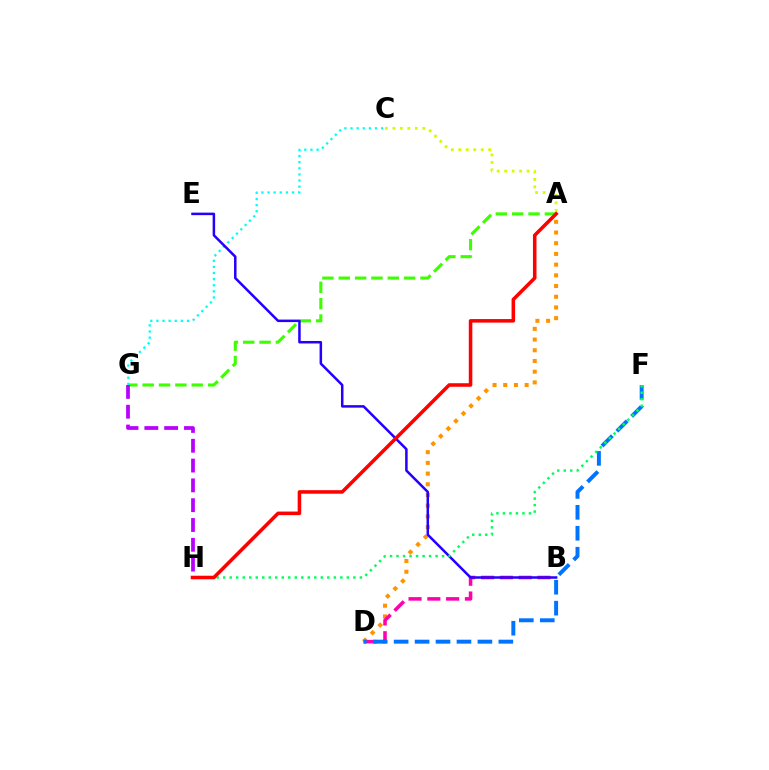{('A', 'G'): [{'color': '#3dff00', 'line_style': 'dashed', 'thickness': 2.22}], ('A', 'C'): [{'color': '#d1ff00', 'line_style': 'dotted', 'thickness': 2.03}], ('A', 'D'): [{'color': '#ff9400', 'line_style': 'dotted', 'thickness': 2.91}], ('C', 'G'): [{'color': '#00fff6', 'line_style': 'dotted', 'thickness': 1.66}], ('G', 'H'): [{'color': '#b900ff', 'line_style': 'dashed', 'thickness': 2.69}], ('B', 'D'): [{'color': '#ff00ac', 'line_style': 'dashed', 'thickness': 2.55}], ('D', 'F'): [{'color': '#0074ff', 'line_style': 'dashed', 'thickness': 2.84}], ('B', 'E'): [{'color': '#2500ff', 'line_style': 'solid', 'thickness': 1.81}], ('F', 'H'): [{'color': '#00ff5c', 'line_style': 'dotted', 'thickness': 1.77}], ('A', 'H'): [{'color': '#ff0000', 'line_style': 'solid', 'thickness': 2.55}]}